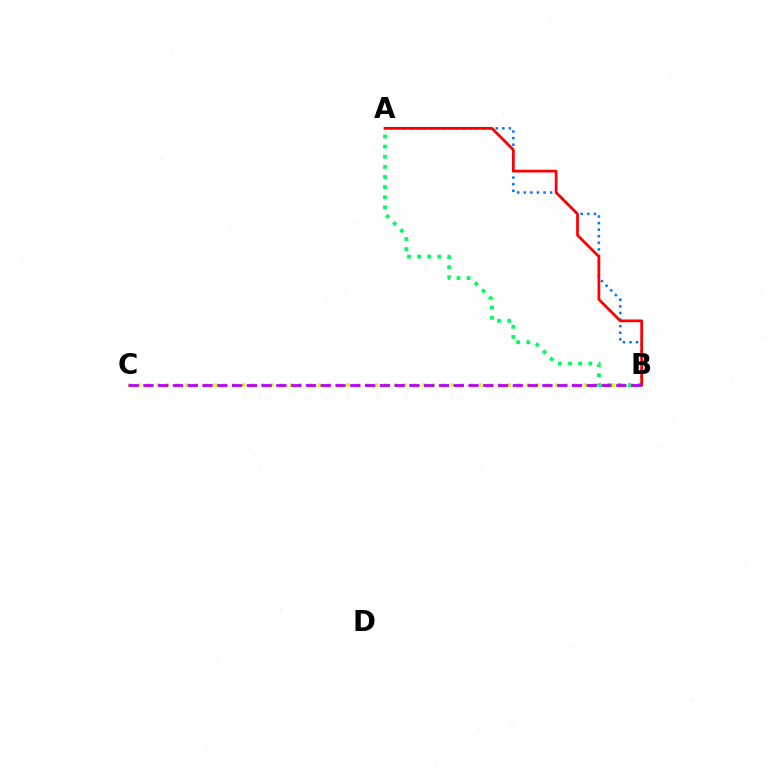{('A', 'B'): [{'color': '#00ff5c', 'line_style': 'dotted', 'thickness': 2.75}, {'color': '#0074ff', 'line_style': 'dotted', 'thickness': 1.79}, {'color': '#ff0000', 'line_style': 'solid', 'thickness': 1.98}], ('B', 'C'): [{'color': '#d1ff00', 'line_style': 'dotted', 'thickness': 2.58}, {'color': '#b900ff', 'line_style': 'dashed', 'thickness': 2.01}]}